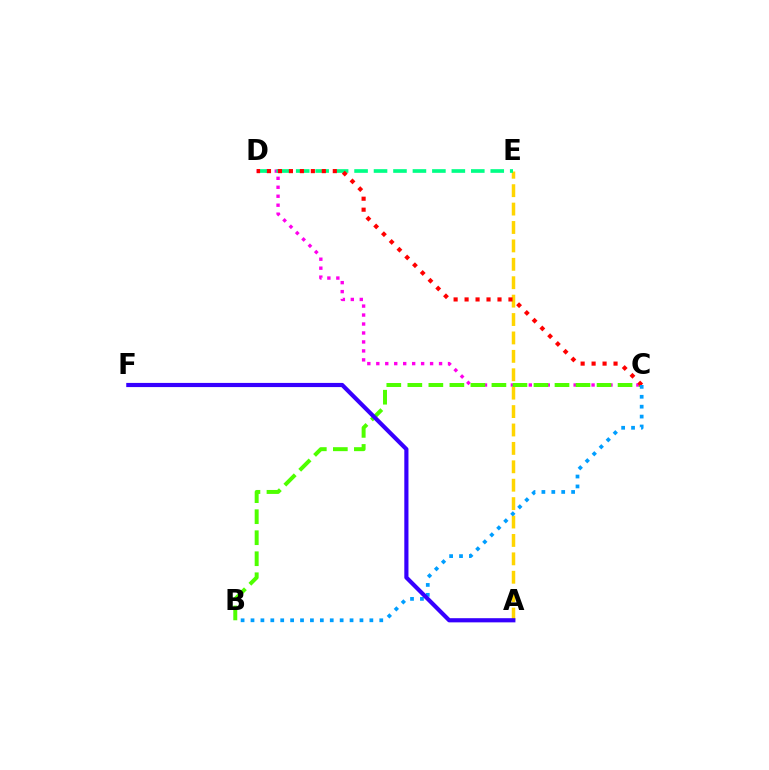{('C', 'D'): [{'color': '#ff00ed', 'line_style': 'dotted', 'thickness': 2.44}, {'color': '#ff0000', 'line_style': 'dotted', 'thickness': 2.98}], ('A', 'E'): [{'color': '#ffd500', 'line_style': 'dashed', 'thickness': 2.5}], ('B', 'C'): [{'color': '#4fff00', 'line_style': 'dashed', 'thickness': 2.86}, {'color': '#009eff', 'line_style': 'dotted', 'thickness': 2.69}], ('D', 'E'): [{'color': '#00ff86', 'line_style': 'dashed', 'thickness': 2.64}], ('A', 'F'): [{'color': '#3700ff', 'line_style': 'solid', 'thickness': 3.0}]}